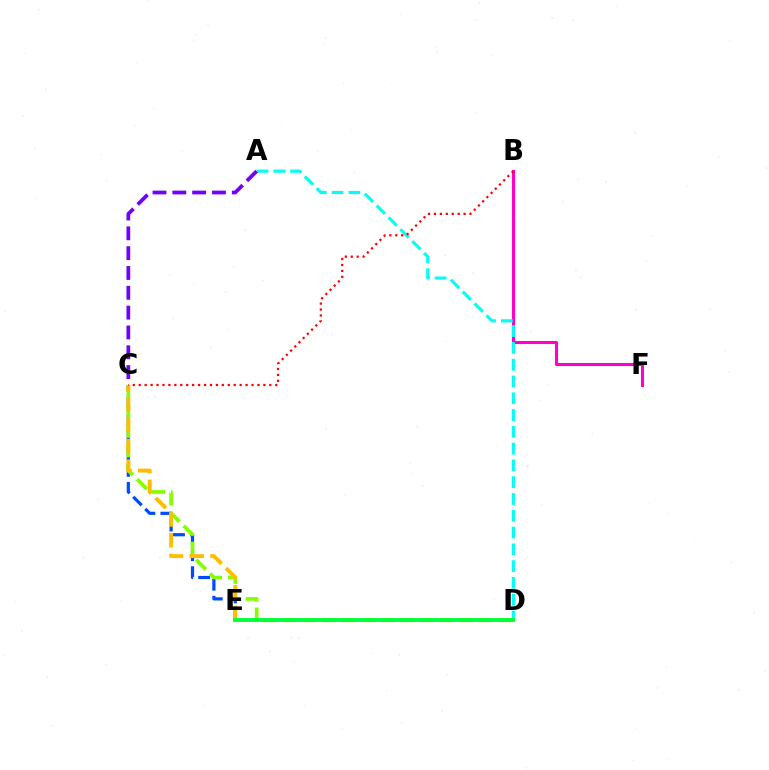{('B', 'F'): [{'color': '#ff00cf', 'line_style': 'solid', 'thickness': 2.2}], ('C', 'E'): [{'color': '#004bff', 'line_style': 'dashed', 'thickness': 2.31}, {'color': '#ffbd00', 'line_style': 'dashed', 'thickness': 2.82}], ('C', 'D'): [{'color': '#84ff00', 'line_style': 'dashed', 'thickness': 2.66}], ('A', 'D'): [{'color': '#00fff6', 'line_style': 'dashed', 'thickness': 2.28}], ('D', 'E'): [{'color': '#00ff39', 'line_style': 'solid', 'thickness': 2.77}], ('B', 'C'): [{'color': '#ff0000', 'line_style': 'dotted', 'thickness': 1.61}], ('A', 'C'): [{'color': '#7200ff', 'line_style': 'dashed', 'thickness': 2.69}]}